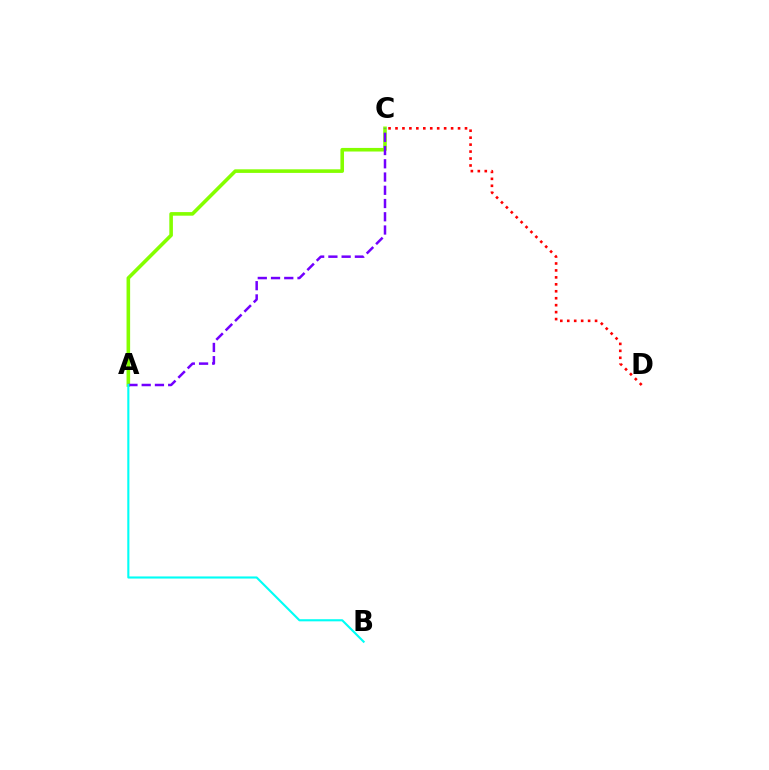{('A', 'C'): [{'color': '#84ff00', 'line_style': 'solid', 'thickness': 2.58}, {'color': '#7200ff', 'line_style': 'dashed', 'thickness': 1.8}], ('C', 'D'): [{'color': '#ff0000', 'line_style': 'dotted', 'thickness': 1.89}], ('A', 'B'): [{'color': '#00fff6', 'line_style': 'solid', 'thickness': 1.52}]}